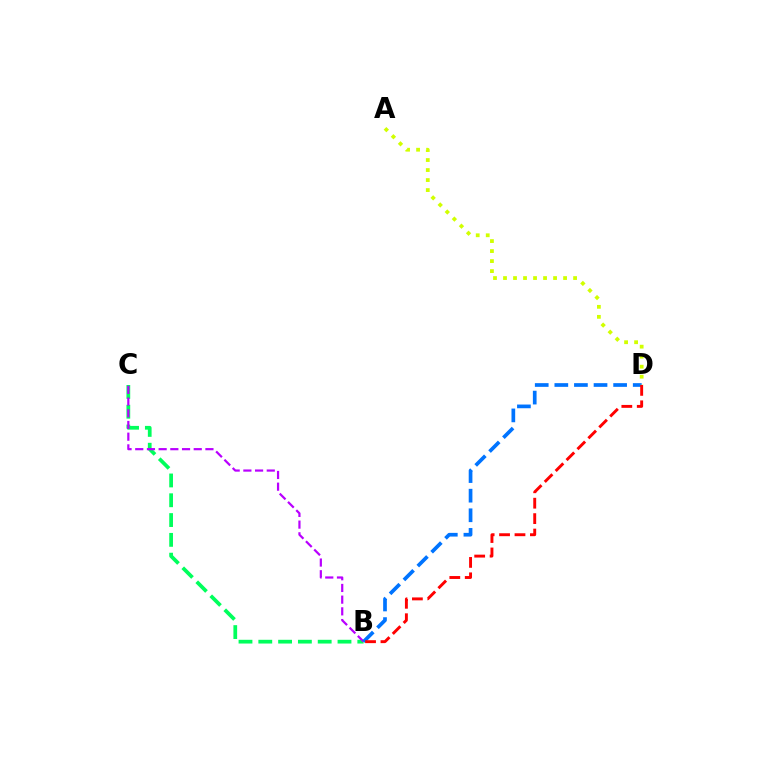{('B', 'C'): [{'color': '#00ff5c', 'line_style': 'dashed', 'thickness': 2.69}, {'color': '#b900ff', 'line_style': 'dashed', 'thickness': 1.59}], ('B', 'D'): [{'color': '#0074ff', 'line_style': 'dashed', 'thickness': 2.66}, {'color': '#ff0000', 'line_style': 'dashed', 'thickness': 2.1}], ('A', 'D'): [{'color': '#d1ff00', 'line_style': 'dotted', 'thickness': 2.72}]}